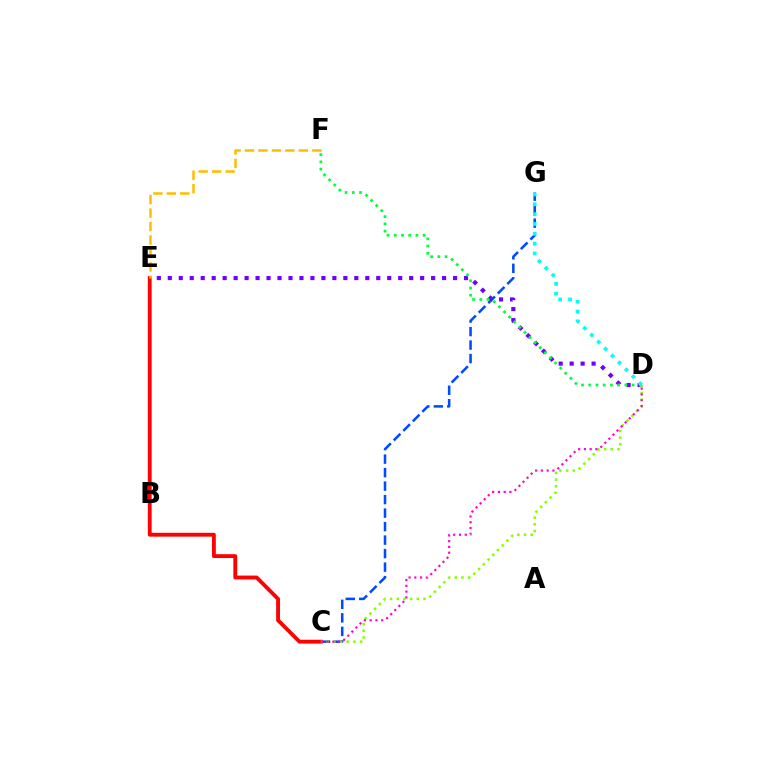{('C', 'G'): [{'color': '#004bff', 'line_style': 'dashed', 'thickness': 1.83}], ('D', 'E'): [{'color': '#7200ff', 'line_style': 'dotted', 'thickness': 2.98}], ('D', 'F'): [{'color': '#00ff39', 'line_style': 'dotted', 'thickness': 1.96}], ('C', 'E'): [{'color': '#ff0000', 'line_style': 'solid', 'thickness': 2.77}], ('C', 'D'): [{'color': '#84ff00', 'line_style': 'dotted', 'thickness': 1.82}, {'color': '#ff00cf', 'line_style': 'dotted', 'thickness': 1.57}], ('E', 'F'): [{'color': '#ffbd00', 'line_style': 'dashed', 'thickness': 1.83}], ('D', 'G'): [{'color': '#00fff6', 'line_style': 'dotted', 'thickness': 2.67}]}